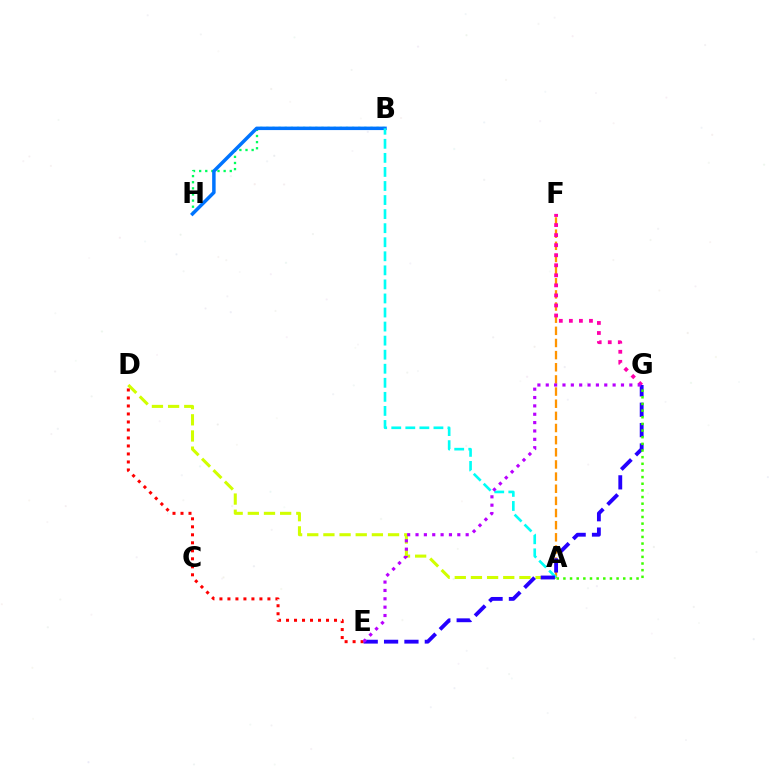{('B', 'H'): [{'color': '#00ff5c', 'line_style': 'dotted', 'thickness': 1.66}, {'color': '#0074ff', 'line_style': 'solid', 'thickness': 2.51}], ('A', 'F'): [{'color': '#ff9400', 'line_style': 'dashed', 'thickness': 1.65}], ('A', 'D'): [{'color': '#d1ff00', 'line_style': 'dashed', 'thickness': 2.2}], ('D', 'E'): [{'color': '#ff0000', 'line_style': 'dotted', 'thickness': 2.17}], ('A', 'B'): [{'color': '#00fff6', 'line_style': 'dashed', 'thickness': 1.91}], ('F', 'G'): [{'color': '#ff00ac', 'line_style': 'dotted', 'thickness': 2.73}], ('E', 'G'): [{'color': '#2500ff', 'line_style': 'dashed', 'thickness': 2.77}, {'color': '#b900ff', 'line_style': 'dotted', 'thickness': 2.27}], ('A', 'G'): [{'color': '#3dff00', 'line_style': 'dotted', 'thickness': 1.81}]}